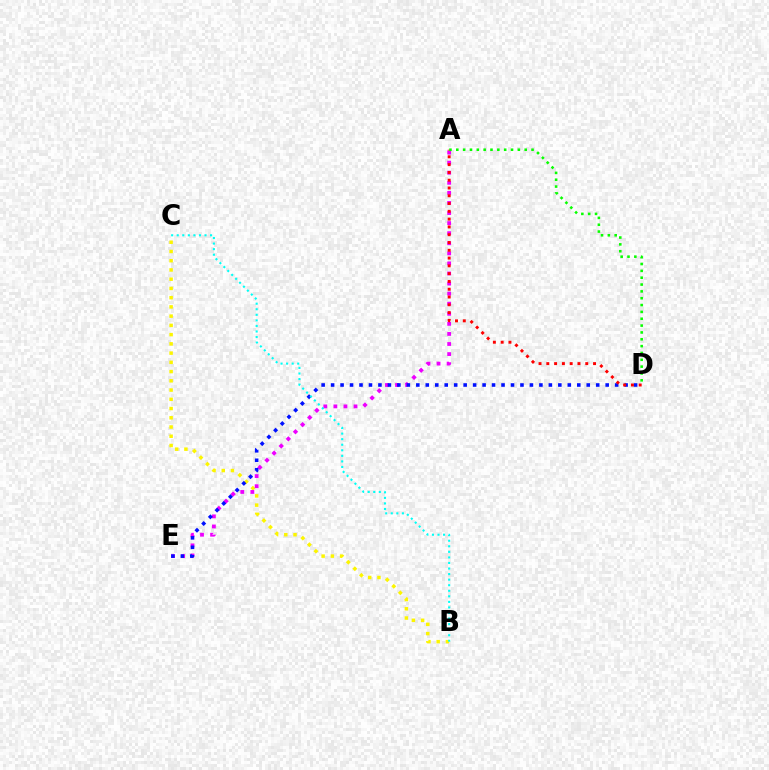{('B', 'C'): [{'color': '#fcf500', 'line_style': 'dotted', 'thickness': 2.51}, {'color': '#00fff6', 'line_style': 'dotted', 'thickness': 1.51}], ('A', 'E'): [{'color': '#ee00ff', 'line_style': 'dotted', 'thickness': 2.74}], ('D', 'E'): [{'color': '#0010ff', 'line_style': 'dotted', 'thickness': 2.57}], ('A', 'D'): [{'color': '#ff0000', 'line_style': 'dotted', 'thickness': 2.12}, {'color': '#08ff00', 'line_style': 'dotted', 'thickness': 1.86}]}